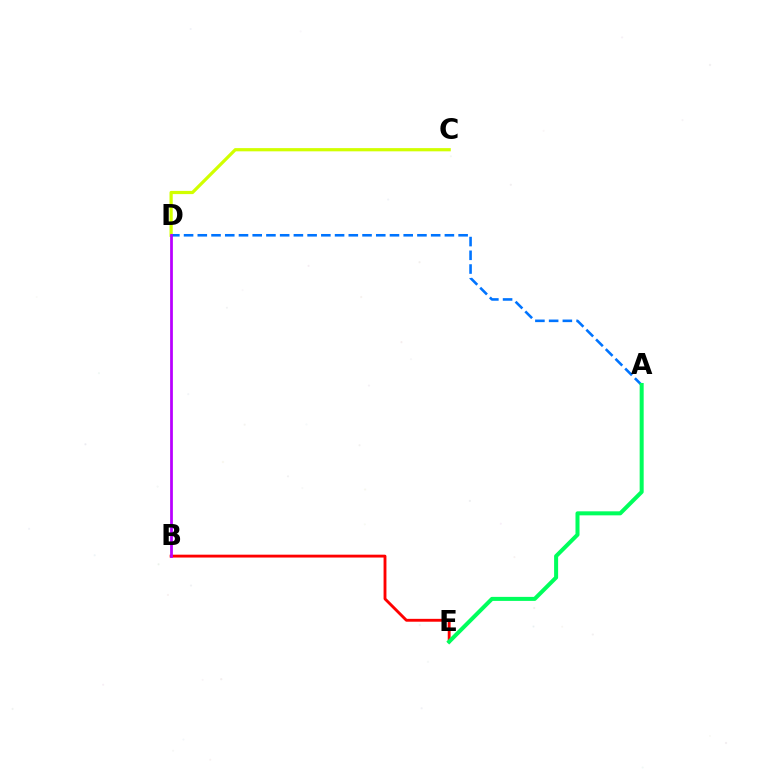{('C', 'D'): [{'color': '#d1ff00', 'line_style': 'solid', 'thickness': 2.31}], ('A', 'D'): [{'color': '#0074ff', 'line_style': 'dashed', 'thickness': 1.86}], ('B', 'E'): [{'color': '#ff0000', 'line_style': 'solid', 'thickness': 2.06}], ('A', 'E'): [{'color': '#00ff5c', 'line_style': 'solid', 'thickness': 2.9}], ('B', 'D'): [{'color': '#b900ff', 'line_style': 'solid', 'thickness': 1.98}]}